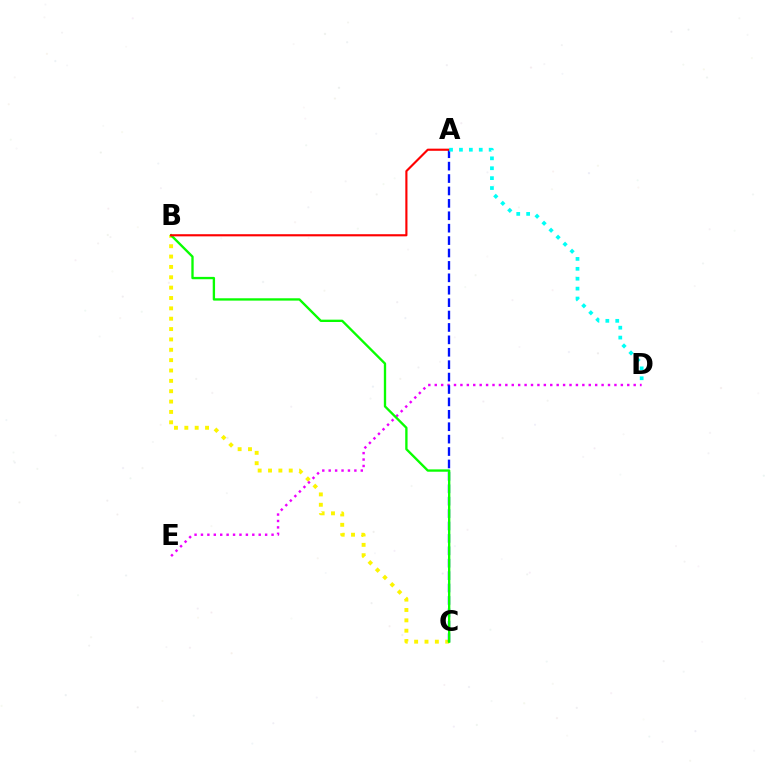{('B', 'C'): [{'color': '#fcf500', 'line_style': 'dotted', 'thickness': 2.81}, {'color': '#08ff00', 'line_style': 'solid', 'thickness': 1.68}], ('D', 'E'): [{'color': '#ee00ff', 'line_style': 'dotted', 'thickness': 1.74}], ('A', 'C'): [{'color': '#0010ff', 'line_style': 'dashed', 'thickness': 1.69}], ('A', 'B'): [{'color': '#ff0000', 'line_style': 'solid', 'thickness': 1.54}], ('A', 'D'): [{'color': '#00fff6', 'line_style': 'dotted', 'thickness': 2.69}]}